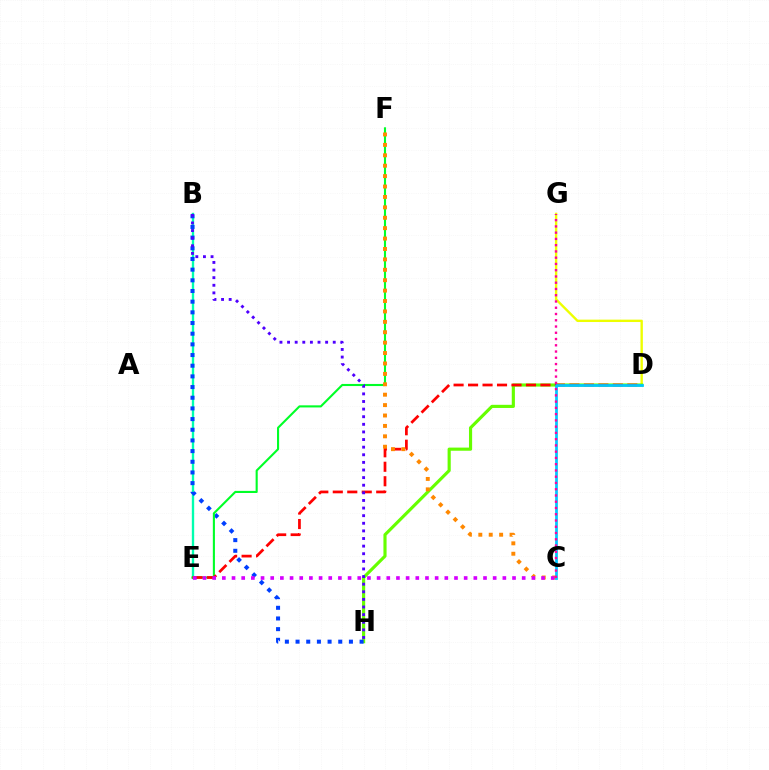{('D', 'G'): [{'color': '#eeff00', 'line_style': 'solid', 'thickness': 1.72}], ('B', 'E'): [{'color': '#00ffaf', 'line_style': 'solid', 'thickness': 1.69}], ('D', 'H'): [{'color': '#66ff00', 'line_style': 'solid', 'thickness': 2.26}], ('B', 'H'): [{'color': '#003fff', 'line_style': 'dotted', 'thickness': 2.9}, {'color': '#4f00ff', 'line_style': 'dotted', 'thickness': 2.07}], ('E', 'F'): [{'color': '#00ff27', 'line_style': 'solid', 'thickness': 1.52}], ('D', 'E'): [{'color': '#ff0000', 'line_style': 'dashed', 'thickness': 1.97}], ('C', 'F'): [{'color': '#ff8800', 'line_style': 'dotted', 'thickness': 2.83}], ('C', 'E'): [{'color': '#d600ff', 'line_style': 'dotted', 'thickness': 2.63}], ('C', 'D'): [{'color': '#00c7ff', 'line_style': 'solid', 'thickness': 1.98}], ('C', 'G'): [{'color': '#ff00a0', 'line_style': 'dotted', 'thickness': 1.7}]}